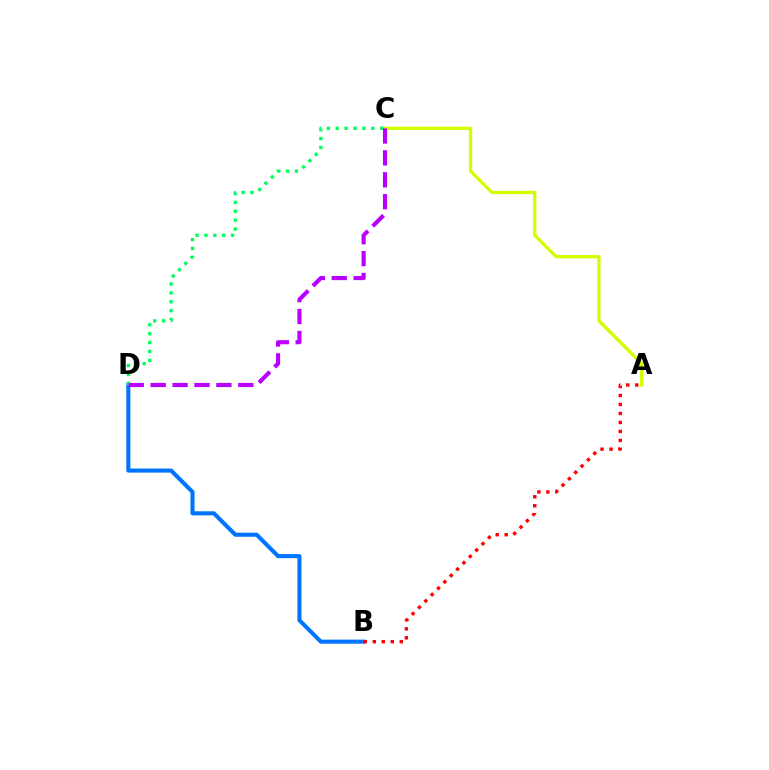{('A', 'C'): [{'color': '#d1ff00', 'line_style': 'solid', 'thickness': 2.37}], ('B', 'D'): [{'color': '#0074ff', 'line_style': 'solid', 'thickness': 2.94}], ('C', 'D'): [{'color': '#00ff5c', 'line_style': 'dotted', 'thickness': 2.41}, {'color': '#b900ff', 'line_style': 'dashed', 'thickness': 2.98}], ('A', 'B'): [{'color': '#ff0000', 'line_style': 'dotted', 'thickness': 2.44}]}